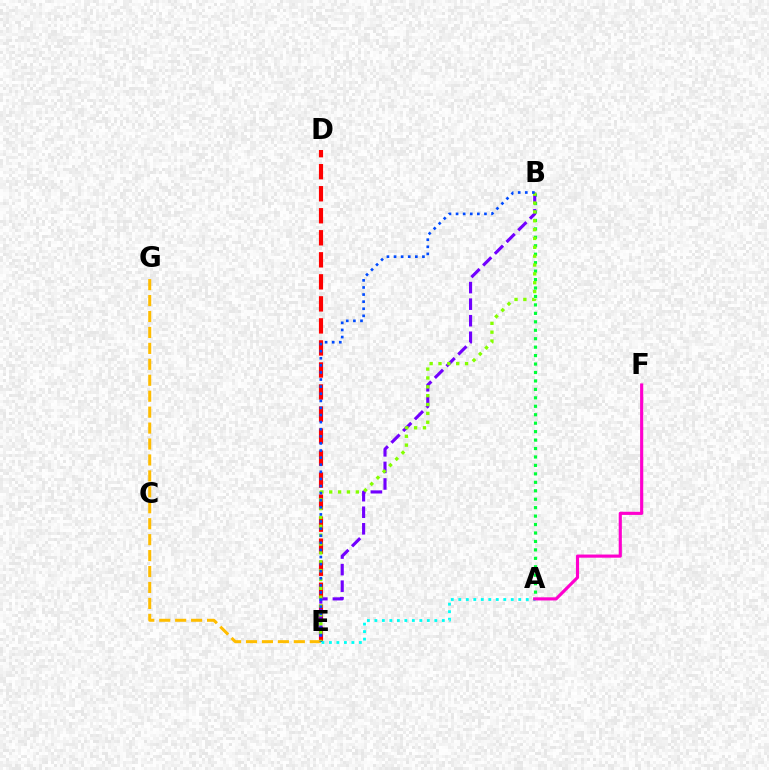{('D', 'E'): [{'color': '#ff0000', 'line_style': 'dashed', 'thickness': 2.99}], ('A', 'B'): [{'color': '#00ff39', 'line_style': 'dotted', 'thickness': 2.3}], ('B', 'E'): [{'color': '#7200ff', 'line_style': 'dashed', 'thickness': 2.25}, {'color': '#84ff00', 'line_style': 'dotted', 'thickness': 2.41}, {'color': '#004bff', 'line_style': 'dotted', 'thickness': 1.93}], ('E', 'G'): [{'color': '#ffbd00', 'line_style': 'dashed', 'thickness': 2.17}], ('A', 'E'): [{'color': '#00fff6', 'line_style': 'dotted', 'thickness': 2.04}], ('A', 'F'): [{'color': '#ff00cf', 'line_style': 'solid', 'thickness': 2.26}]}